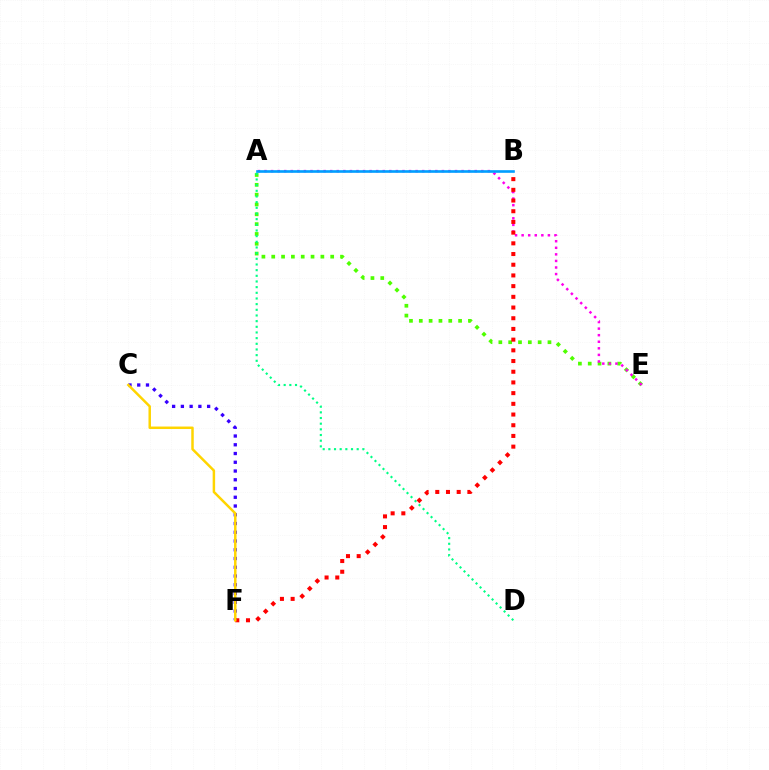{('A', 'E'): [{'color': '#4fff00', 'line_style': 'dotted', 'thickness': 2.67}, {'color': '#ff00ed', 'line_style': 'dotted', 'thickness': 1.78}], ('A', 'D'): [{'color': '#00ff86', 'line_style': 'dotted', 'thickness': 1.54}], ('C', 'F'): [{'color': '#3700ff', 'line_style': 'dotted', 'thickness': 2.38}, {'color': '#ffd500', 'line_style': 'solid', 'thickness': 1.79}], ('B', 'F'): [{'color': '#ff0000', 'line_style': 'dotted', 'thickness': 2.91}], ('A', 'B'): [{'color': '#009eff', 'line_style': 'solid', 'thickness': 1.9}]}